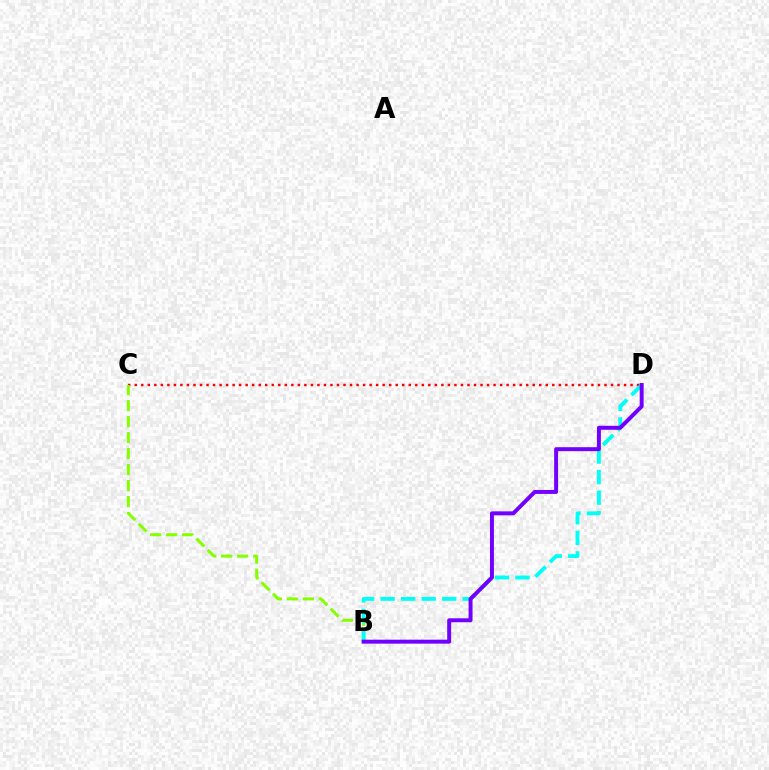{('C', 'D'): [{'color': '#ff0000', 'line_style': 'dotted', 'thickness': 1.77}], ('B', 'C'): [{'color': '#84ff00', 'line_style': 'dashed', 'thickness': 2.17}], ('B', 'D'): [{'color': '#00fff6', 'line_style': 'dashed', 'thickness': 2.79}, {'color': '#7200ff', 'line_style': 'solid', 'thickness': 2.85}]}